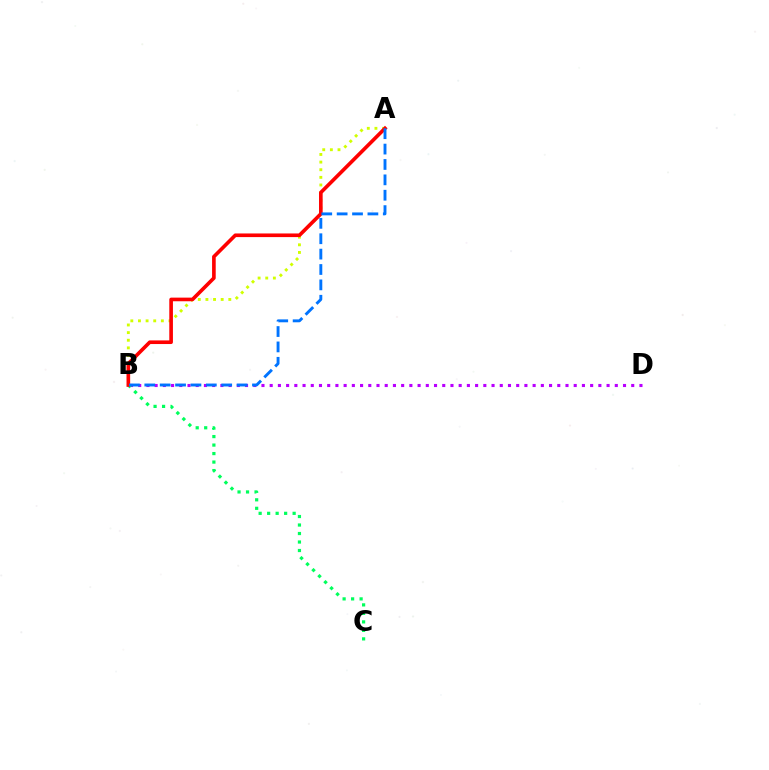{('A', 'B'): [{'color': '#d1ff00', 'line_style': 'dotted', 'thickness': 2.07}, {'color': '#ff0000', 'line_style': 'solid', 'thickness': 2.62}, {'color': '#0074ff', 'line_style': 'dashed', 'thickness': 2.09}], ('B', 'D'): [{'color': '#b900ff', 'line_style': 'dotted', 'thickness': 2.23}], ('B', 'C'): [{'color': '#00ff5c', 'line_style': 'dotted', 'thickness': 2.31}]}